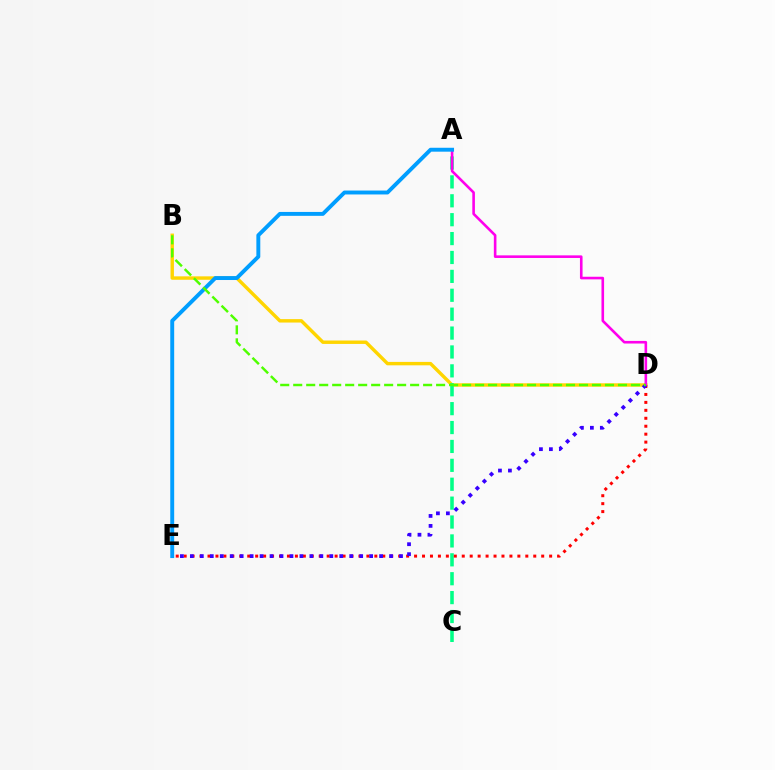{('B', 'D'): [{'color': '#ffd500', 'line_style': 'solid', 'thickness': 2.46}, {'color': '#4fff00', 'line_style': 'dashed', 'thickness': 1.76}], ('A', 'C'): [{'color': '#00ff86', 'line_style': 'dashed', 'thickness': 2.57}], ('D', 'E'): [{'color': '#ff0000', 'line_style': 'dotted', 'thickness': 2.16}, {'color': '#3700ff', 'line_style': 'dotted', 'thickness': 2.71}], ('A', 'D'): [{'color': '#ff00ed', 'line_style': 'solid', 'thickness': 1.88}], ('A', 'E'): [{'color': '#009eff', 'line_style': 'solid', 'thickness': 2.82}]}